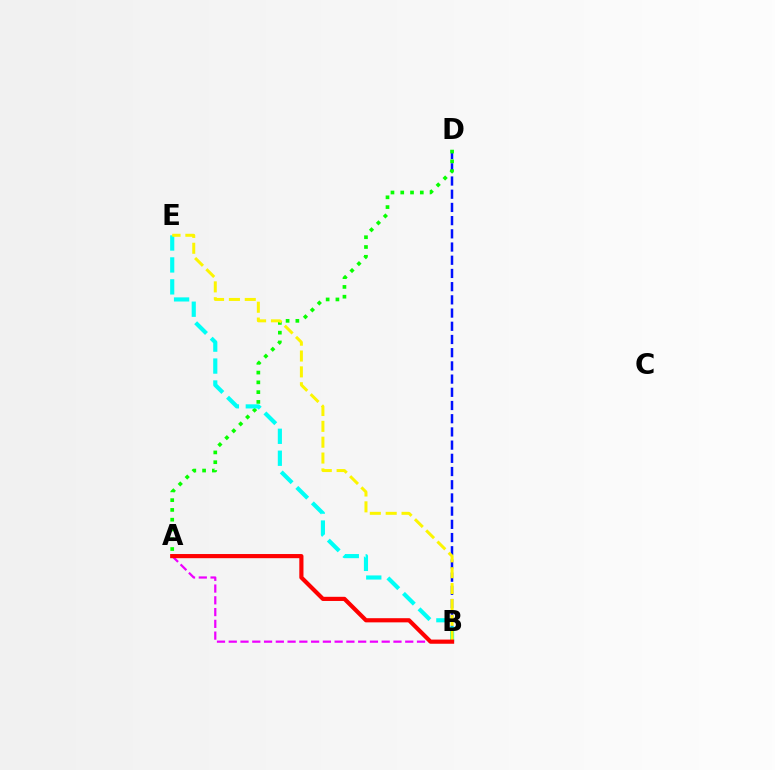{('A', 'B'): [{'color': '#ee00ff', 'line_style': 'dashed', 'thickness': 1.6}, {'color': '#ff0000', 'line_style': 'solid', 'thickness': 3.0}], ('B', 'D'): [{'color': '#0010ff', 'line_style': 'dashed', 'thickness': 1.79}], ('A', 'D'): [{'color': '#08ff00', 'line_style': 'dotted', 'thickness': 2.66}], ('B', 'E'): [{'color': '#00fff6', 'line_style': 'dashed', 'thickness': 2.98}, {'color': '#fcf500', 'line_style': 'dashed', 'thickness': 2.15}]}